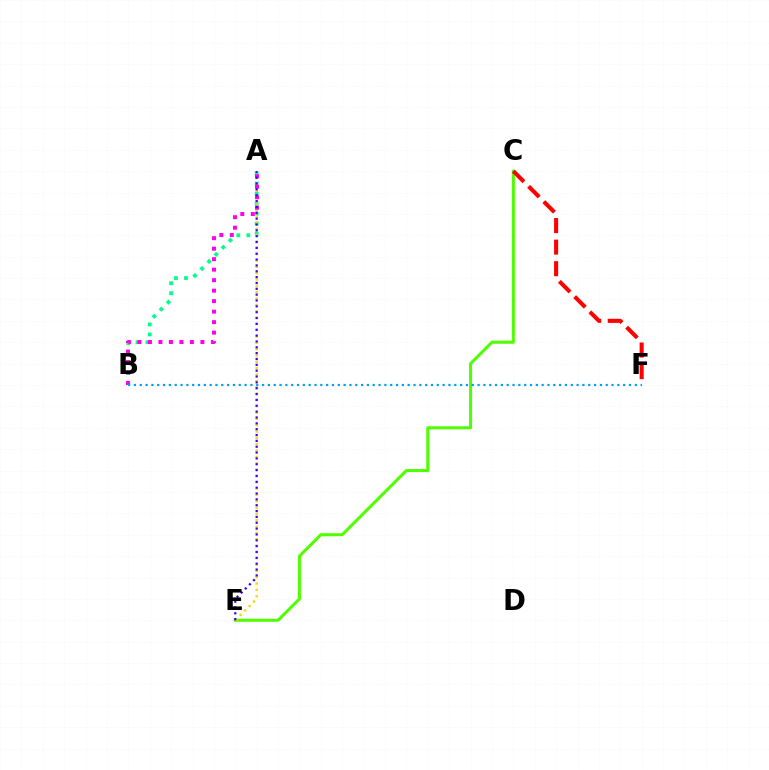{('C', 'E'): [{'color': '#4fff00', 'line_style': 'solid', 'thickness': 2.18}], ('A', 'B'): [{'color': '#00ff86', 'line_style': 'dotted', 'thickness': 2.72}, {'color': '#ff00ed', 'line_style': 'dotted', 'thickness': 2.85}], ('A', 'E'): [{'color': '#ffd500', 'line_style': 'dotted', 'thickness': 1.72}, {'color': '#3700ff', 'line_style': 'dotted', 'thickness': 1.59}], ('C', 'F'): [{'color': '#ff0000', 'line_style': 'dashed', 'thickness': 2.93}], ('B', 'F'): [{'color': '#009eff', 'line_style': 'dotted', 'thickness': 1.58}]}